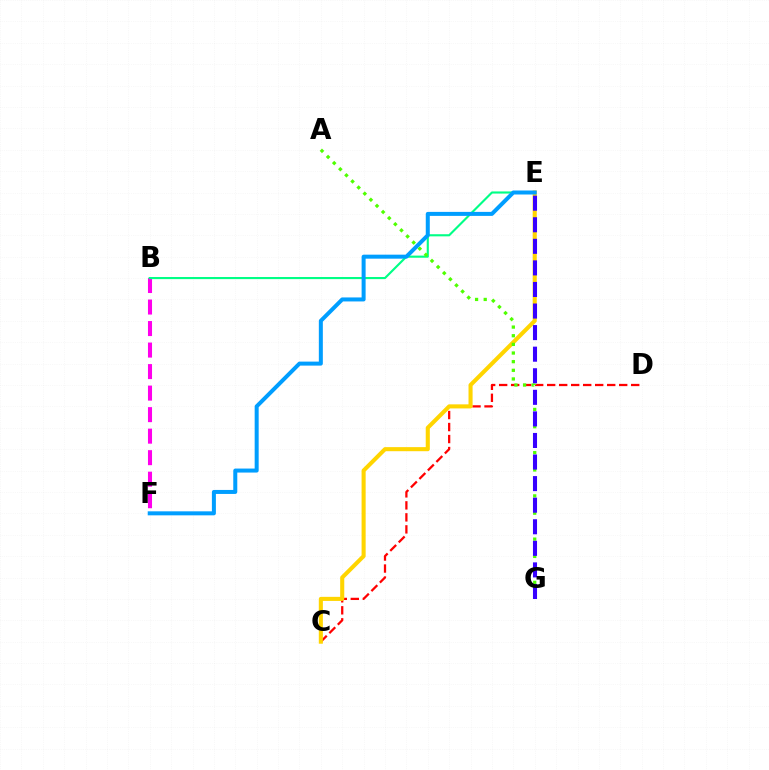{('B', 'F'): [{'color': '#ff00ed', 'line_style': 'dashed', 'thickness': 2.92}], ('C', 'D'): [{'color': '#ff0000', 'line_style': 'dashed', 'thickness': 1.63}], ('B', 'E'): [{'color': '#00ff86', 'line_style': 'solid', 'thickness': 1.53}], ('C', 'E'): [{'color': '#ffd500', 'line_style': 'solid', 'thickness': 2.94}], ('A', 'G'): [{'color': '#4fff00', 'line_style': 'dotted', 'thickness': 2.35}], ('E', 'F'): [{'color': '#009eff', 'line_style': 'solid', 'thickness': 2.88}], ('E', 'G'): [{'color': '#3700ff', 'line_style': 'dashed', 'thickness': 2.93}]}